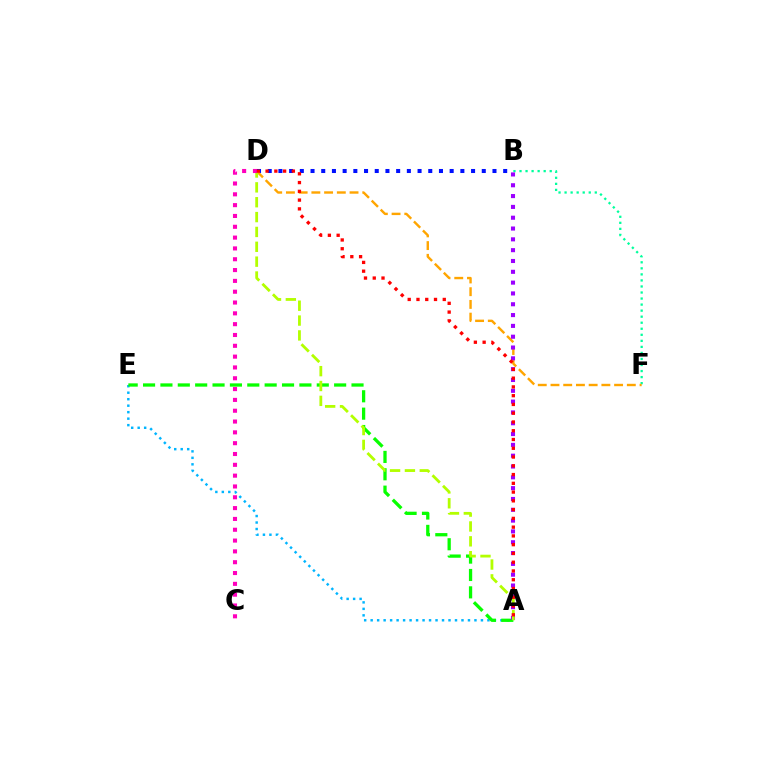{('B', 'F'): [{'color': '#00ff9d', 'line_style': 'dotted', 'thickness': 1.64}], ('B', 'D'): [{'color': '#0010ff', 'line_style': 'dotted', 'thickness': 2.91}], ('A', 'E'): [{'color': '#00b5ff', 'line_style': 'dotted', 'thickness': 1.76}, {'color': '#08ff00', 'line_style': 'dashed', 'thickness': 2.36}], ('D', 'F'): [{'color': '#ffa500', 'line_style': 'dashed', 'thickness': 1.73}], ('A', 'B'): [{'color': '#9b00ff', 'line_style': 'dotted', 'thickness': 2.94}], ('A', 'D'): [{'color': '#b3ff00', 'line_style': 'dashed', 'thickness': 2.02}, {'color': '#ff0000', 'line_style': 'dotted', 'thickness': 2.38}], ('C', 'D'): [{'color': '#ff00bd', 'line_style': 'dotted', 'thickness': 2.94}]}